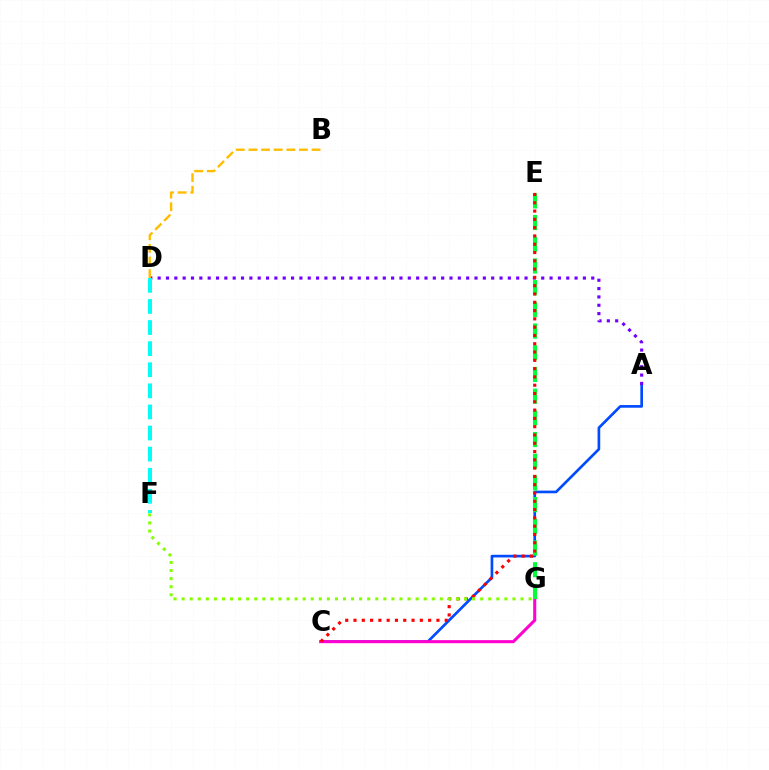{('A', 'C'): [{'color': '#004bff', 'line_style': 'solid', 'thickness': 1.92}], ('C', 'G'): [{'color': '#ff00cf', 'line_style': 'solid', 'thickness': 2.2}], ('E', 'G'): [{'color': '#00ff39', 'line_style': 'dashed', 'thickness': 2.95}], ('A', 'D'): [{'color': '#7200ff', 'line_style': 'dotted', 'thickness': 2.27}], ('D', 'F'): [{'color': '#00fff6', 'line_style': 'dashed', 'thickness': 2.87}], ('B', 'D'): [{'color': '#ffbd00', 'line_style': 'dashed', 'thickness': 1.72}], ('C', 'E'): [{'color': '#ff0000', 'line_style': 'dotted', 'thickness': 2.25}], ('F', 'G'): [{'color': '#84ff00', 'line_style': 'dotted', 'thickness': 2.19}]}